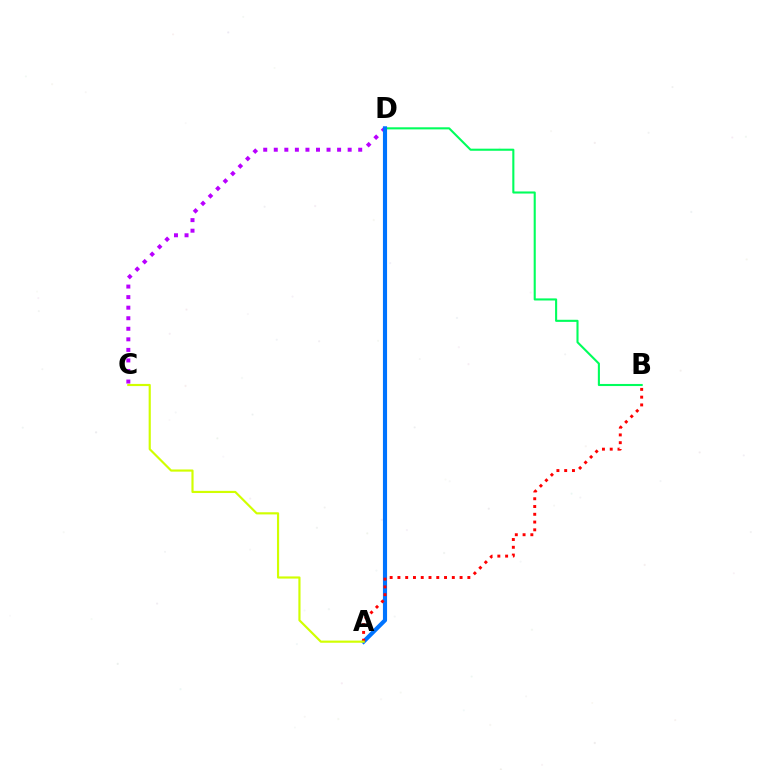{('C', 'D'): [{'color': '#b900ff', 'line_style': 'dotted', 'thickness': 2.87}], ('B', 'D'): [{'color': '#00ff5c', 'line_style': 'solid', 'thickness': 1.51}], ('A', 'D'): [{'color': '#0074ff', 'line_style': 'solid', 'thickness': 2.97}], ('A', 'B'): [{'color': '#ff0000', 'line_style': 'dotted', 'thickness': 2.11}], ('A', 'C'): [{'color': '#d1ff00', 'line_style': 'solid', 'thickness': 1.56}]}